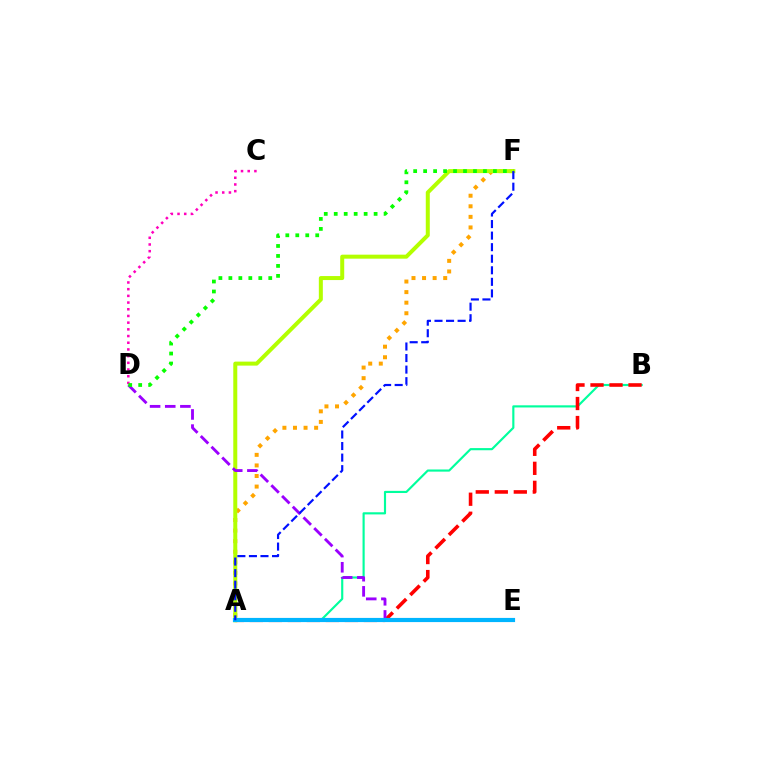{('A', 'B'): [{'color': '#00ff9d', 'line_style': 'solid', 'thickness': 1.55}, {'color': '#ff0000', 'line_style': 'dashed', 'thickness': 2.58}], ('A', 'F'): [{'color': '#ffa500', 'line_style': 'dotted', 'thickness': 2.87}, {'color': '#b3ff00', 'line_style': 'solid', 'thickness': 2.88}, {'color': '#0010ff', 'line_style': 'dashed', 'thickness': 1.57}], ('C', 'D'): [{'color': '#ff00bd', 'line_style': 'dotted', 'thickness': 1.82}], ('D', 'E'): [{'color': '#9b00ff', 'line_style': 'dashed', 'thickness': 2.06}], ('A', 'E'): [{'color': '#00b5ff', 'line_style': 'solid', 'thickness': 3.0}], ('D', 'F'): [{'color': '#08ff00', 'line_style': 'dotted', 'thickness': 2.71}]}